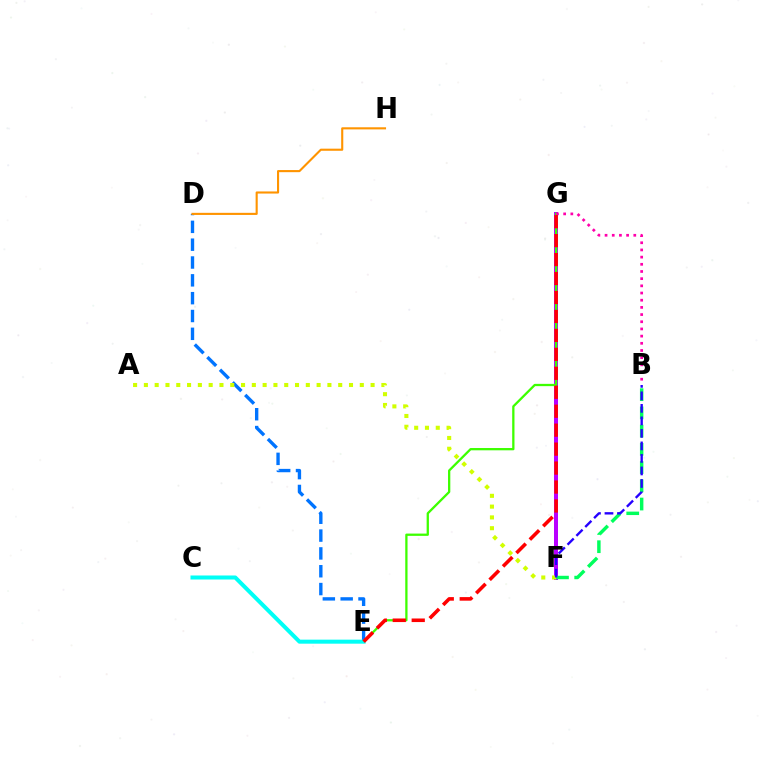{('D', 'E'): [{'color': '#0074ff', 'line_style': 'dashed', 'thickness': 2.42}], ('F', 'G'): [{'color': '#b900ff', 'line_style': 'solid', 'thickness': 2.88}], ('E', 'G'): [{'color': '#3dff00', 'line_style': 'solid', 'thickness': 1.65}, {'color': '#ff0000', 'line_style': 'dashed', 'thickness': 2.57}], ('D', 'H'): [{'color': '#ff9400', 'line_style': 'solid', 'thickness': 1.52}], ('B', 'G'): [{'color': '#ff00ac', 'line_style': 'dotted', 'thickness': 1.95}], ('B', 'F'): [{'color': '#00ff5c', 'line_style': 'dashed', 'thickness': 2.48}, {'color': '#2500ff', 'line_style': 'dashed', 'thickness': 1.7}], ('C', 'E'): [{'color': '#00fff6', 'line_style': 'solid', 'thickness': 2.9}], ('A', 'F'): [{'color': '#d1ff00', 'line_style': 'dotted', 'thickness': 2.93}]}